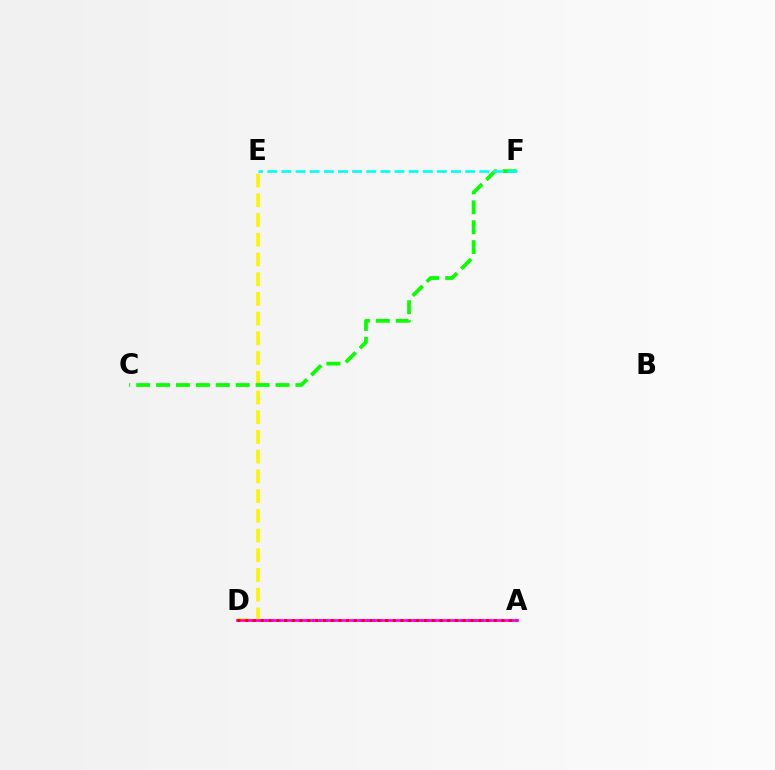{('A', 'D'): [{'color': '#0010ff', 'line_style': 'dotted', 'thickness': 1.84}, {'color': '#ee00ff', 'line_style': 'solid', 'thickness': 1.95}, {'color': '#ff0000', 'line_style': 'dotted', 'thickness': 2.11}], ('D', 'E'): [{'color': '#fcf500', 'line_style': 'dashed', 'thickness': 2.68}], ('C', 'F'): [{'color': '#08ff00', 'line_style': 'dashed', 'thickness': 2.7}], ('E', 'F'): [{'color': '#00fff6', 'line_style': 'dashed', 'thickness': 1.92}]}